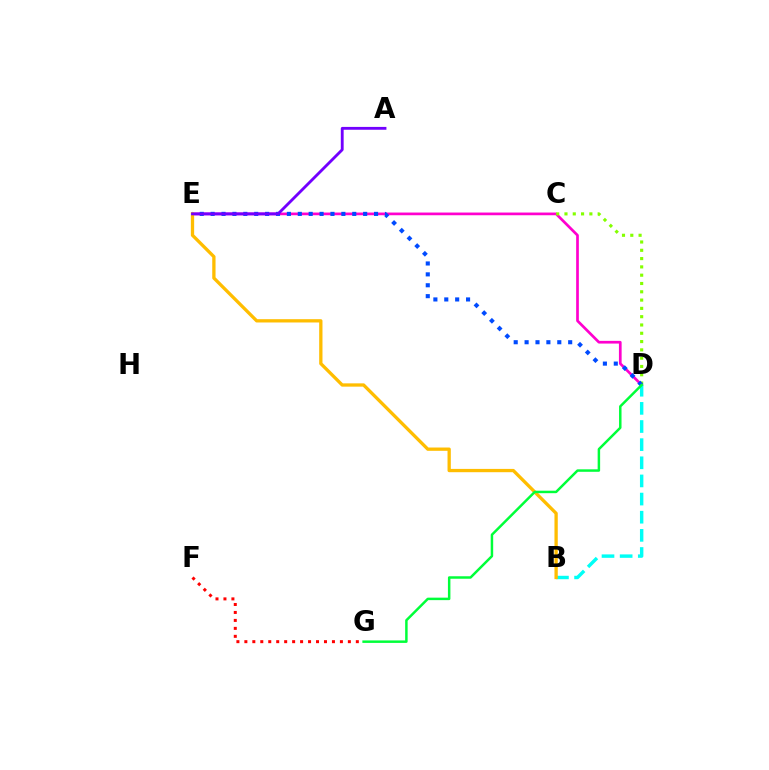{('D', 'E'): [{'color': '#ff00cf', 'line_style': 'solid', 'thickness': 1.94}, {'color': '#004bff', 'line_style': 'dotted', 'thickness': 2.96}], ('B', 'D'): [{'color': '#00fff6', 'line_style': 'dashed', 'thickness': 2.46}], ('C', 'D'): [{'color': '#84ff00', 'line_style': 'dotted', 'thickness': 2.25}], ('B', 'E'): [{'color': '#ffbd00', 'line_style': 'solid', 'thickness': 2.37}], ('A', 'E'): [{'color': '#7200ff', 'line_style': 'solid', 'thickness': 2.05}], ('D', 'G'): [{'color': '#00ff39', 'line_style': 'solid', 'thickness': 1.79}], ('F', 'G'): [{'color': '#ff0000', 'line_style': 'dotted', 'thickness': 2.16}]}